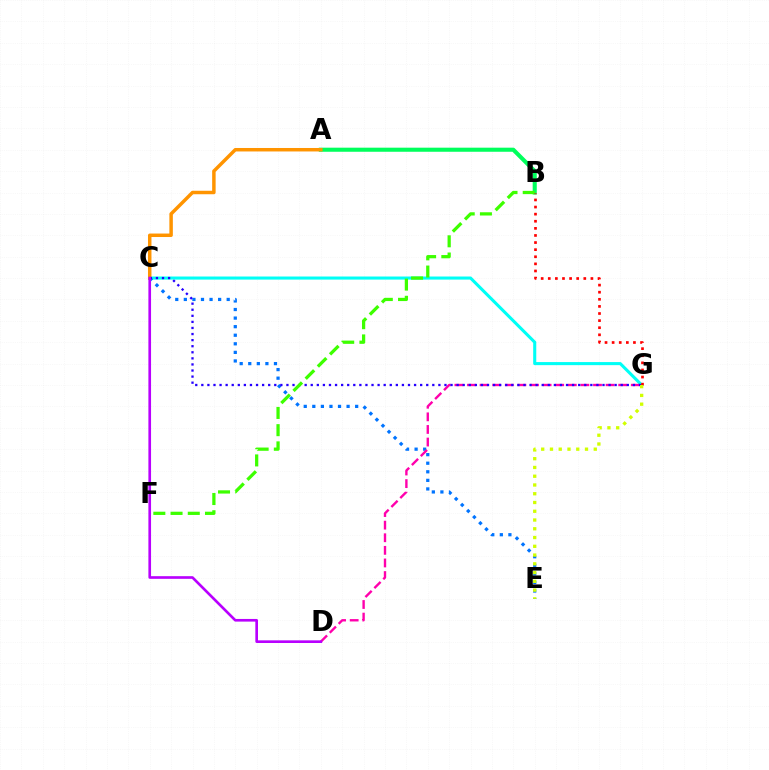{('A', 'B'): [{'color': '#00ff5c', 'line_style': 'solid', 'thickness': 2.94}], ('C', 'G'): [{'color': '#00fff6', 'line_style': 'solid', 'thickness': 2.22}, {'color': '#2500ff', 'line_style': 'dotted', 'thickness': 1.65}], ('A', 'C'): [{'color': '#ff9400', 'line_style': 'solid', 'thickness': 2.5}], ('C', 'E'): [{'color': '#0074ff', 'line_style': 'dotted', 'thickness': 2.33}], ('D', 'G'): [{'color': '#ff00ac', 'line_style': 'dashed', 'thickness': 1.71}], ('B', 'F'): [{'color': '#3dff00', 'line_style': 'dashed', 'thickness': 2.34}], ('B', 'G'): [{'color': '#ff0000', 'line_style': 'dotted', 'thickness': 1.93}], ('E', 'G'): [{'color': '#d1ff00', 'line_style': 'dotted', 'thickness': 2.38}], ('C', 'D'): [{'color': '#b900ff', 'line_style': 'solid', 'thickness': 1.91}]}